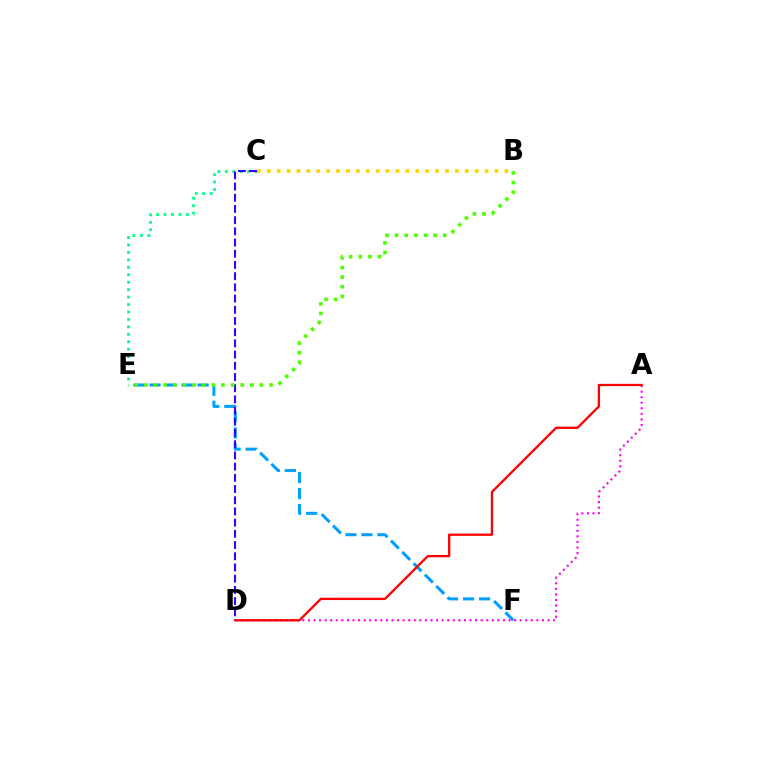{('E', 'F'): [{'color': '#009eff', 'line_style': 'dashed', 'thickness': 2.18}], ('C', 'E'): [{'color': '#00ff86', 'line_style': 'dotted', 'thickness': 2.02}], ('A', 'D'): [{'color': '#ff00ed', 'line_style': 'dotted', 'thickness': 1.51}, {'color': '#ff0000', 'line_style': 'solid', 'thickness': 1.66}], ('B', 'C'): [{'color': '#ffd500', 'line_style': 'dotted', 'thickness': 2.69}], ('C', 'D'): [{'color': '#3700ff', 'line_style': 'dashed', 'thickness': 1.52}], ('B', 'E'): [{'color': '#4fff00', 'line_style': 'dotted', 'thickness': 2.61}]}